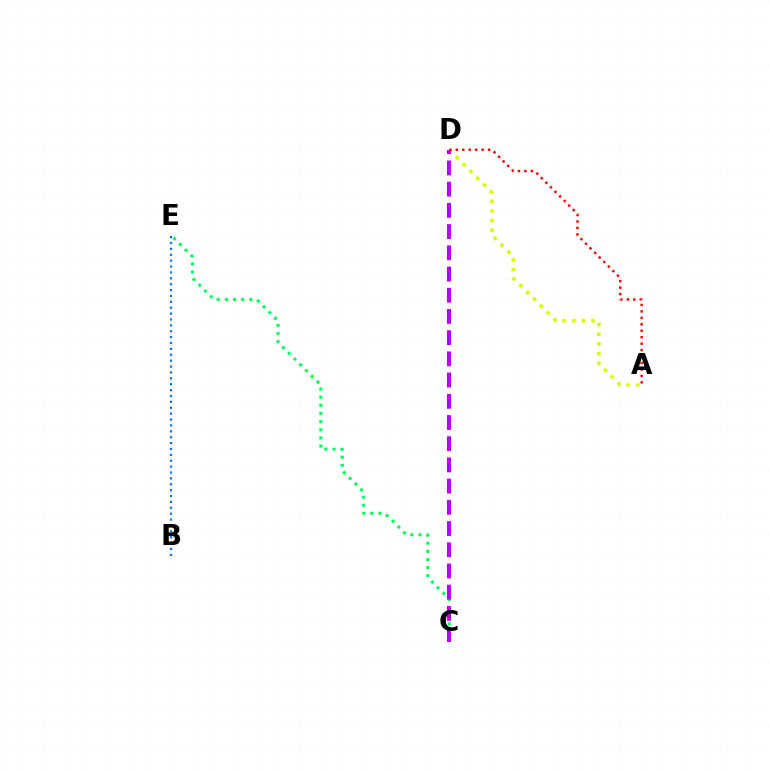{('B', 'E'): [{'color': '#0074ff', 'line_style': 'dotted', 'thickness': 1.6}], ('C', 'E'): [{'color': '#00ff5c', 'line_style': 'dotted', 'thickness': 2.21}], ('A', 'D'): [{'color': '#d1ff00', 'line_style': 'dotted', 'thickness': 2.62}, {'color': '#ff0000', 'line_style': 'dotted', 'thickness': 1.75}], ('C', 'D'): [{'color': '#b900ff', 'line_style': 'dashed', 'thickness': 2.88}]}